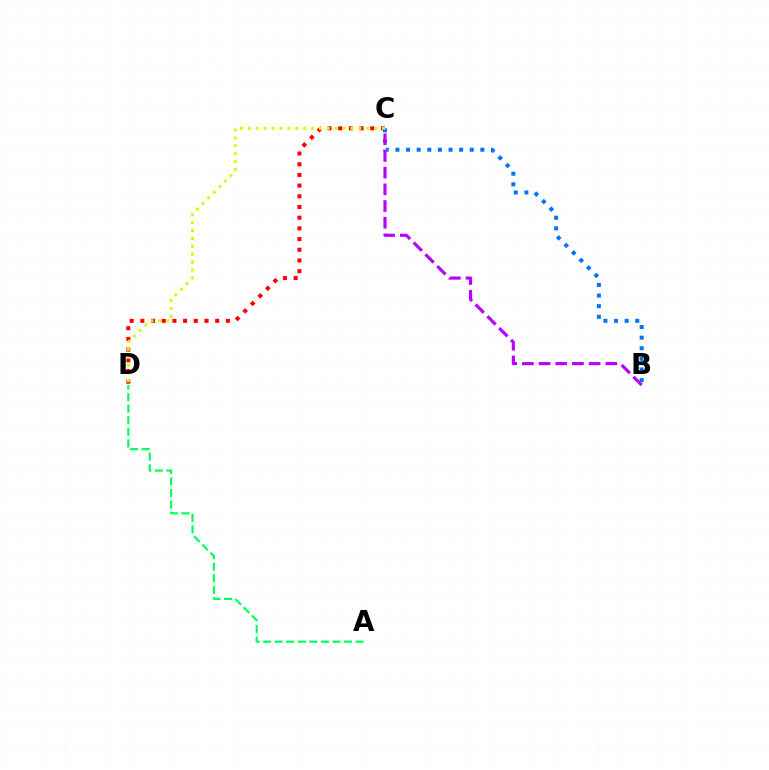{('A', 'D'): [{'color': '#00ff5c', 'line_style': 'dashed', 'thickness': 1.57}], ('C', 'D'): [{'color': '#ff0000', 'line_style': 'dotted', 'thickness': 2.9}, {'color': '#d1ff00', 'line_style': 'dotted', 'thickness': 2.14}], ('B', 'C'): [{'color': '#0074ff', 'line_style': 'dotted', 'thickness': 2.88}, {'color': '#b900ff', 'line_style': 'dashed', 'thickness': 2.27}]}